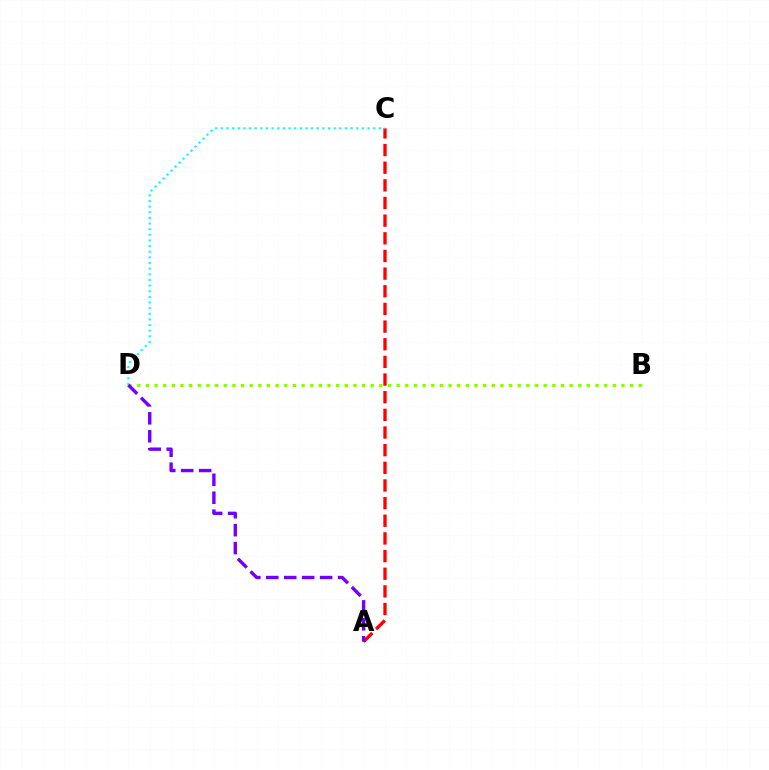{('B', 'D'): [{'color': '#84ff00', 'line_style': 'dotted', 'thickness': 2.35}], ('A', 'C'): [{'color': '#ff0000', 'line_style': 'dashed', 'thickness': 2.4}], ('C', 'D'): [{'color': '#00fff6', 'line_style': 'dotted', 'thickness': 1.53}], ('A', 'D'): [{'color': '#7200ff', 'line_style': 'dashed', 'thickness': 2.44}]}